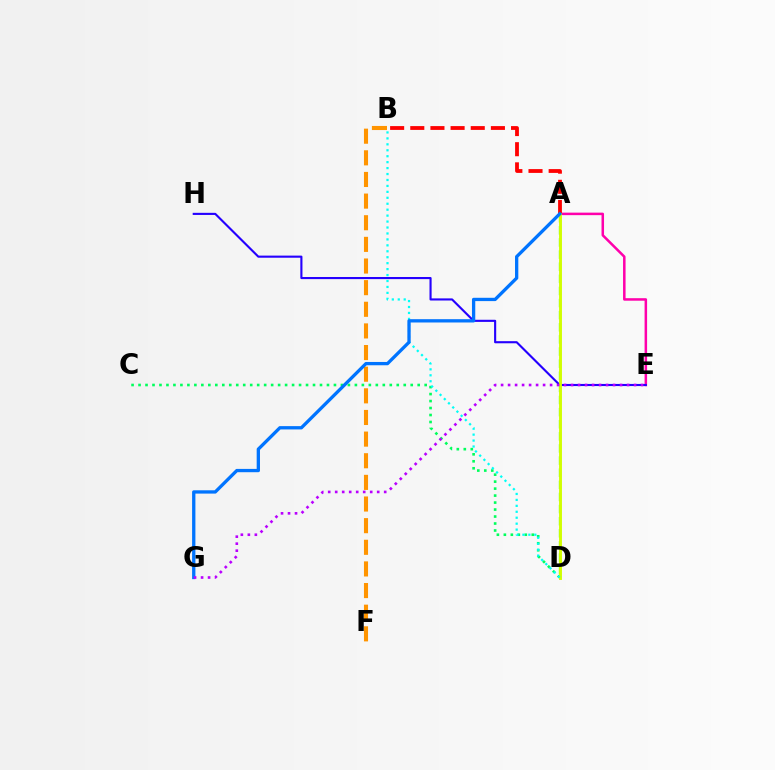{('A', 'D'): [{'color': '#3dff00', 'line_style': 'dashed', 'thickness': 1.65}, {'color': '#d1ff00', 'line_style': 'solid', 'thickness': 2.09}], ('A', 'E'): [{'color': '#ff00ac', 'line_style': 'solid', 'thickness': 1.81}], ('A', 'B'): [{'color': '#ff0000', 'line_style': 'dashed', 'thickness': 2.74}], ('C', 'D'): [{'color': '#00ff5c', 'line_style': 'dotted', 'thickness': 1.9}], ('E', 'H'): [{'color': '#2500ff', 'line_style': 'solid', 'thickness': 1.53}], ('B', 'D'): [{'color': '#00fff6', 'line_style': 'dotted', 'thickness': 1.61}], ('B', 'F'): [{'color': '#ff9400', 'line_style': 'dashed', 'thickness': 2.94}], ('A', 'G'): [{'color': '#0074ff', 'line_style': 'solid', 'thickness': 2.38}], ('E', 'G'): [{'color': '#b900ff', 'line_style': 'dotted', 'thickness': 1.9}]}